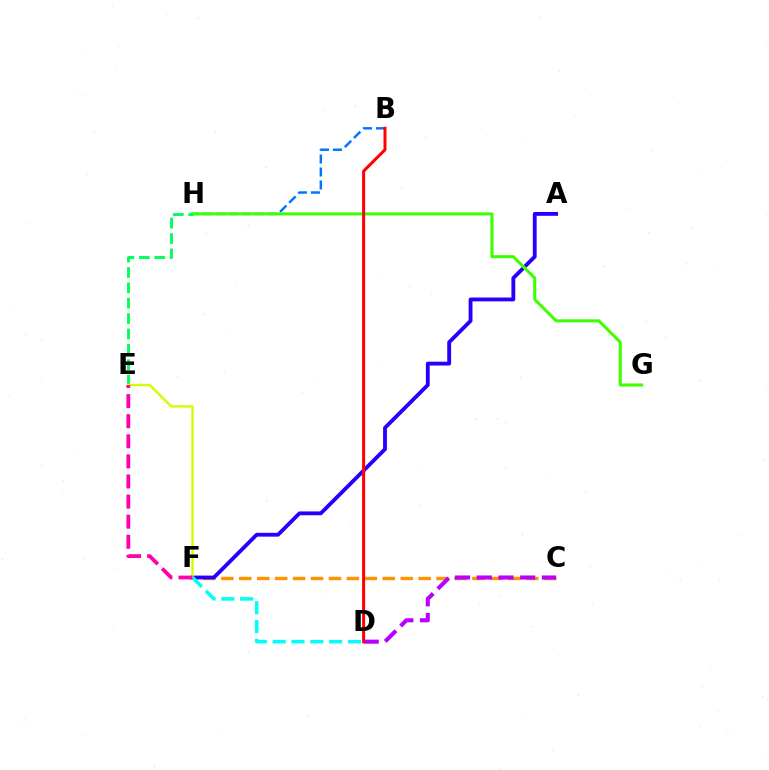{('B', 'H'): [{'color': '#0074ff', 'line_style': 'dashed', 'thickness': 1.76}], ('C', 'F'): [{'color': '#ff9400', 'line_style': 'dashed', 'thickness': 2.44}], ('A', 'F'): [{'color': '#2500ff', 'line_style': 'solid', 'thickness': 2.76}], ('C', 'D'): [{'color': '#b900ff', 'line_style': 'dashed', 'thickness': 2.95}], ('G', 'H'): [{'color': '#3dff00', 'line_style': 'solid', 'thickness': 2.19}], ('B', 'D'): [{'color': '#ff0000', 'line_style': 'solid', 'thickness': 2.17}], ('E', 'H'): [{'color': '#00ff5c', 'line_style': 'dashed', 'thickness': 2.09}], ('E', 'F'): [{'color': '#d1ff00', 'line_style': 'solid', 'thickness': 1.73}, {'color': '#ff00ac', 'line_style': 'dashed', 'thickness': 2.73}], ('D', 'F'): [{'color': '#00fff6', 'line_style': 'dashed', 'thickness': 2.56}]}